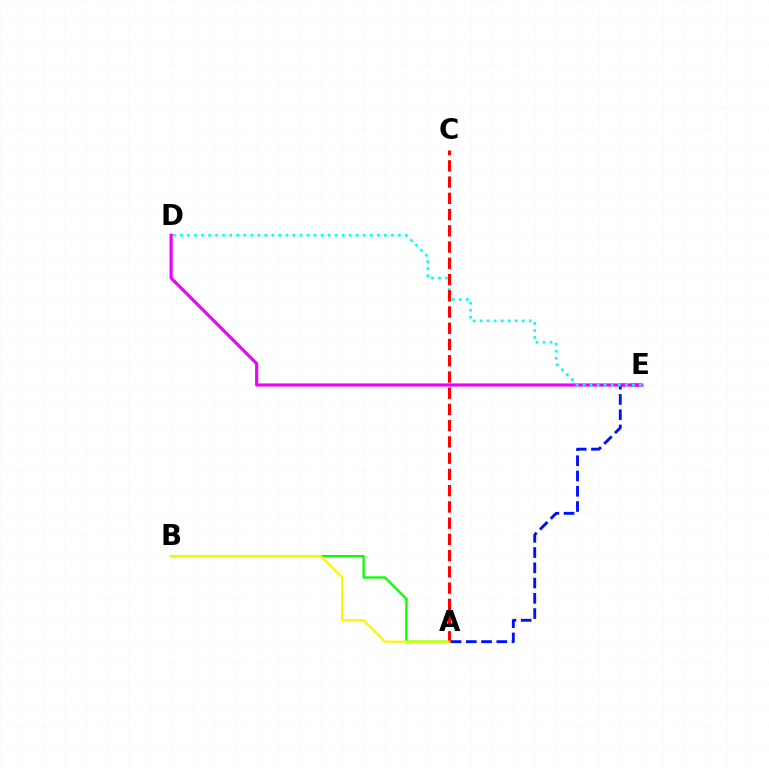{('A', 'E'): [{'color': '#0010ff', 'line_style': 'dashed', 'thickness': 2.07}], ('A', 'B'): [{'color': '#08ff00', 'line_style': 'solid', 'thickness': 1.64}, {'color': '#fcf500', 'line_style': 'solid', 'thickness': 1.55}], ('D', 'E'): [{'color': '#ee00ff', 'line_style': 'solid', 'thickness': 2.27}, {'color': '#00fff6', 'line_style': 'dotted', 'thickness': 1.91}], ('A', 'C'): [{'color': '#ff0000', 'line_style': 'dashed', 'thickness': 2.21}]}